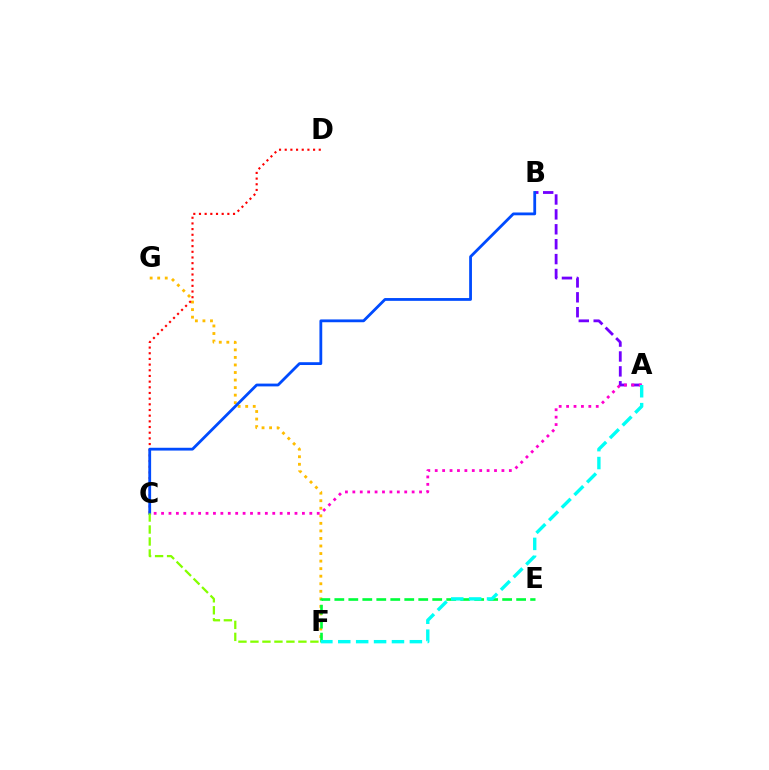{('A', 'B'): [{'color': '#7200ff', 'line_style': 'dashed', 'thickness': 2.02}], ('F', 'G'): [{'color': '#ffbd00', 'line_style': 'dotted', 'thickness': 2.05}], ('C', 'D'): [{'color': '#ff0000', 'line_style': 'dotted', 'thickness': 1.54}], ('B', 'C'): [{'color': '#004bff', 'line_style': 'solid', 'thickness': 2.02}], ('E', 'F'): [{'color': '#00ff39', 'line_style': 'dashed', 'thickness': 1.9}], ('A', 'C'): [{'color': '#ff00cf', 'line_style': 'dotted', 'thickness': 2.01}], ('C', 'F'): [{'color': '#84ff00', 'line_style': 'dashed', 'thickness': 1.63}], ('A', 'F'): [{'color': '#00fff6', 'line_style': 'dashed', 'thickness': 2.43}]}